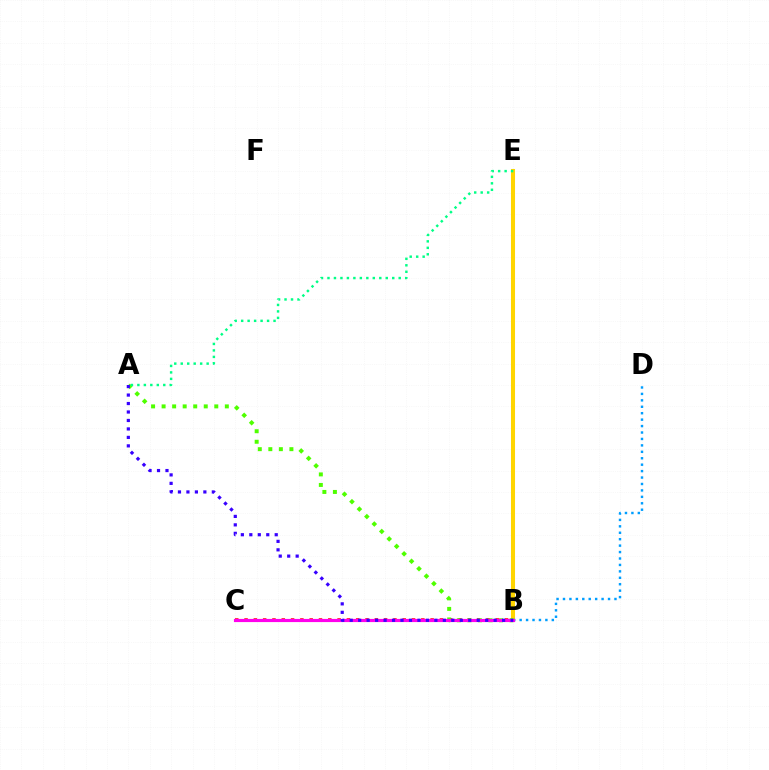{('B', 'C'): [{'color': '#ff0000', 'line_style': 'dotted', 'thickness': 2.53}, {'color': '#ff00ed', 'line_style': 'solid', 'thickness': 2.28}], ('B', 'E'): [{'color': '#ffd500', 'line_style': 'solid', 'thickness': 2.92}], ('B', 'D'): [{'color': '#009eff', 'line_style': 'dotted', 'thickness': 1.75}], ('A', 'B'): [{'color': '#4fff00', 'line_style': 'dotted', 'thickness': 2.86}, {'color': '#3700ff', 'line_style': 'dotted', 'thickness': 2.3}], ('A', 'E'): [{'color': '#00ff86', 'line_style': 'dotted', 'thickness': 1.76}]}